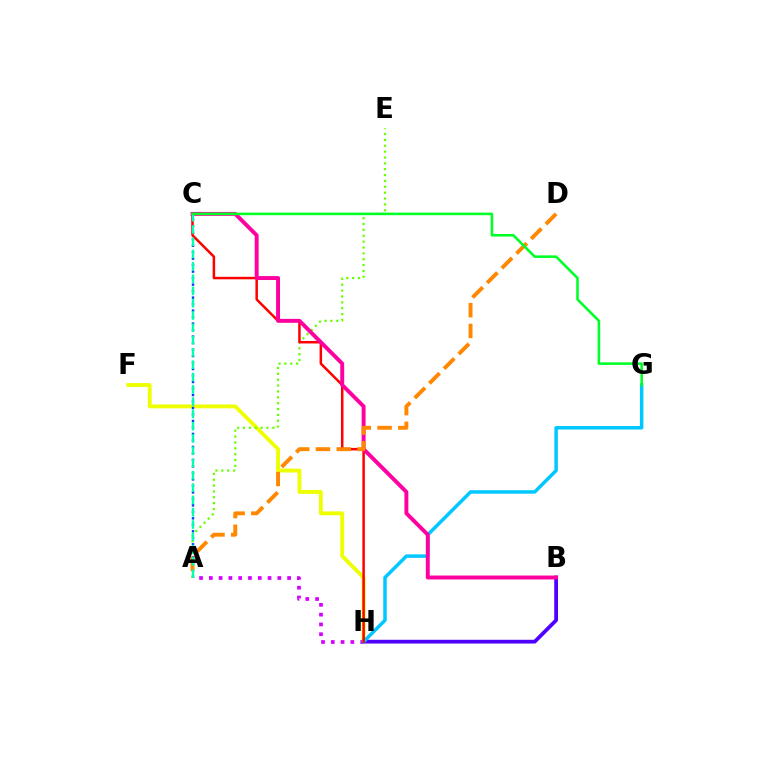{('F', 'H'): [{'color': '#eeff00', 'line_style': 'solid', 'thickness': 2.78}], ('B', 'H'): [{'color': '#4f00ff', 'line_style': 'solid', 'thickness': 2.71}], ('A', 'H'): [{'color': '#d600ff', 'line_style': 'dotted', 'thickness': 2.66}], ('A', 'C'): [{'color': '#003fff', 'line_style': 'dotted', 'thickness': 1.76}, {'color': '#00ffaf', 'line_style': 'dashed', 'thickness': 1.67}], ('G', 'H'): [{'color': '#00c7ff', 'line_style': 'solid', 'thickness': 2.5}], ('A', 'E'): [{'color': '#66ff00', 'line_style': 'dotted', 'thickness': 1.59}], ('C', 'H'): [{'color': '#ff0000', 'line_style': 'solid', 'thickness': 1.8}], ('B', 'C'): [{'color': '#ff00a0', 'line_style': 'solid', 'thickness': 2.83}], ('A', 'D'): [{'color': '#ff8800', 'line_style': 'dashed', 'thickness': 2.82}], ('C', 'G'): [{'color': '#00ff27', 'line_style': 'solid', 'thickness': 1.85}]}